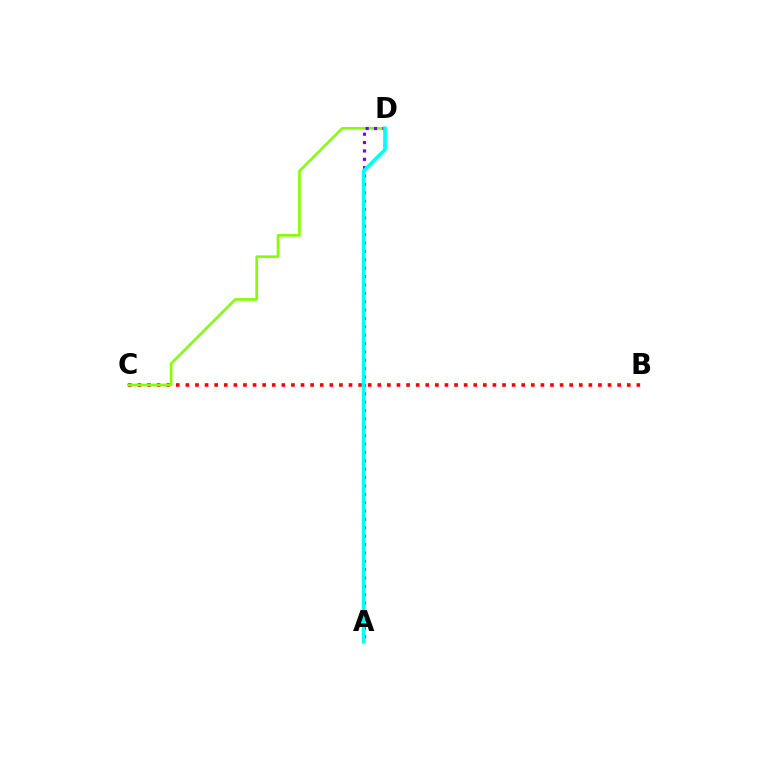{('B', 'C'): [{'color': '#ff0000', 'line_style': 'dotted', 'thickness': 2.61}], ('C', 'D'): [{'color': '#84ff00', 'line_style': 'solid', 'thickness': 1.9}], ('A', 'D'): [{'color': '#7200ff', 'line_style': 'dotted', 'thickness': 2.28}, {'color': '#00fff6', 'line_style': 'solid', 'thickness': 2.66}]}